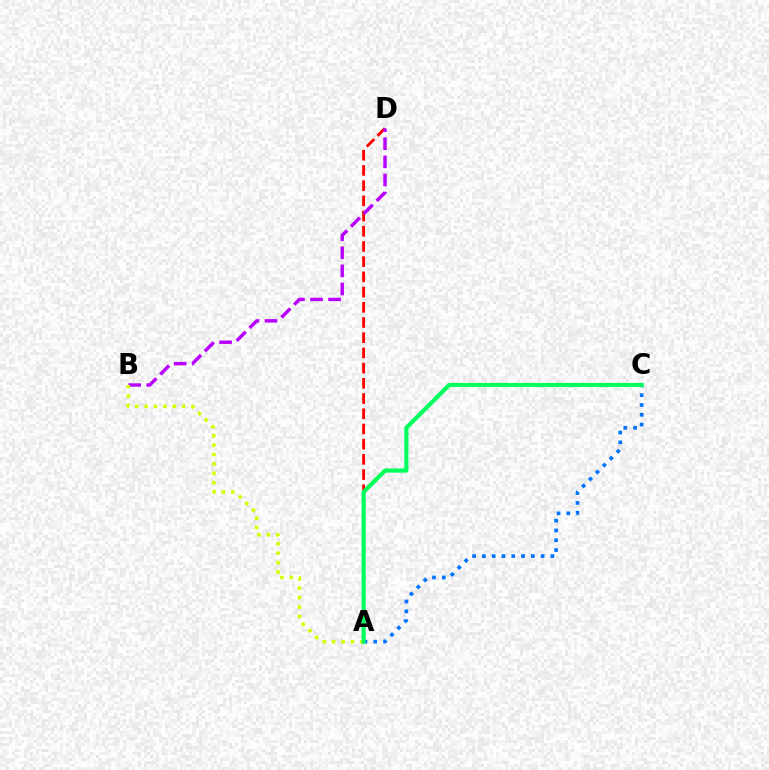{('A', 'D'): [{'color': '#ff0000', 'line_style': 'dashed', 'thickness': 2.07}], ('A', 'C'): [{'color': '#0074ff', 'line_style': 'dotted', 'thickness': 2.66}, {'color': '#00ff5c', 'line_style': 'solid', 'thickness': 2.99}], ('B', 'D'): [{'color': '#b900ff', 'line_style': 'dashed', 'thickness': 2.46}], ('A', 'B'): [{'color': '#d1ff00', 'line_style': 'dotted', 'thickness': 2.55}]}